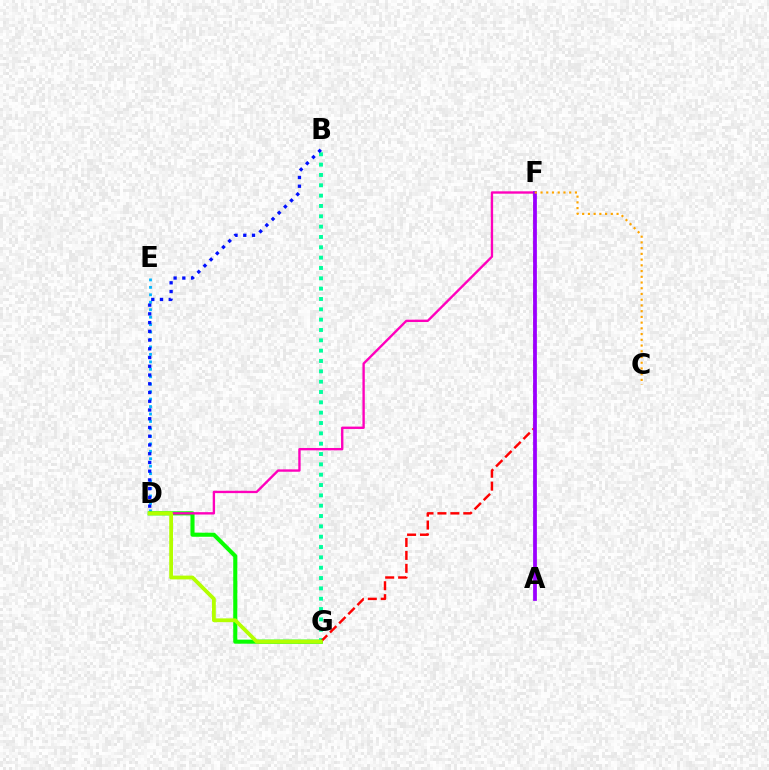{('D', 'E'): [{'color': '#00b5ff', 'line_style': 'dotted', 'thickness': 2.02}], ('D', 'G'): [{'color': '#08ff00', 'line_style': 'solid', 'thickness': 2.94}, {'color': '#b3ff00', 'line_style': 'solid', 'thickness': 2.73}], ('D', 'F'): [{'color': '#ff00bd', 'line_style': 'solid', 'thickness': 1.7}], ('B', 'G'): [{'color': '#00ff9d', 'line_style': 'dotted', 'thickness': 2.81}], ('B', 'D'): [{'color': '#0010ff', 'line_style': 'dotted', 'thickness': 2.37}], ('F', 'G'): [{'color': '#ff0000', 'line_style': 'dashed', 'thickness': 1.76}], ('A', 'F'): [{'color': '#9b00ff', 'line_style': 'solid', 'thickness': 2.71}], ('C', 'F'): [{'color': '#ffa500', 'line_style': 'dotted', 'thickness': 1.56}]}